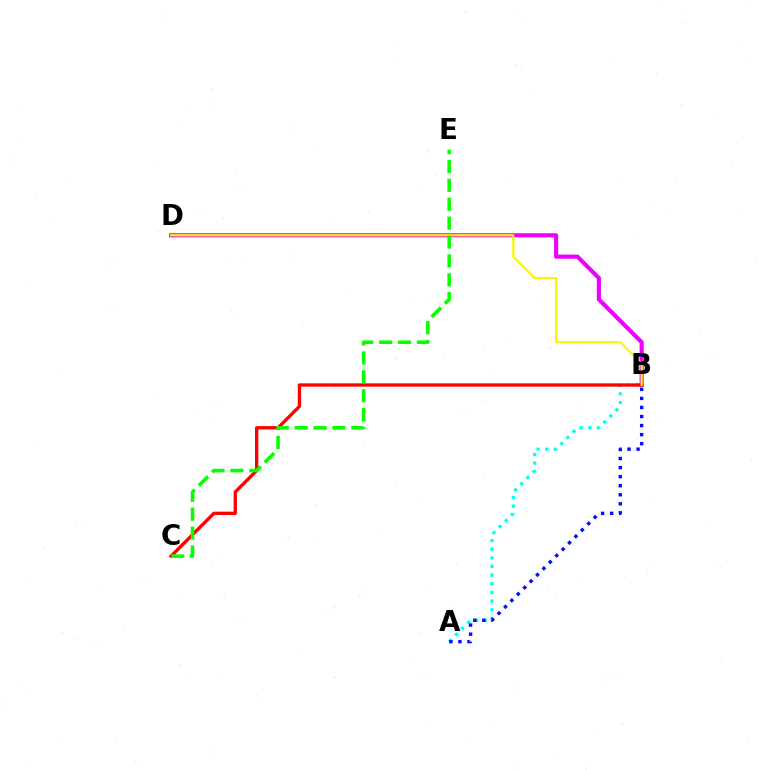{('B', 'D'): [{'color': '#ee00ff', 'line_style': 'solid', 'thickness': 2.98}, {'color': '#fcf500', 'line_style': 'solid', 'thickness': 1.59}], ('A', 'B'): [{'color': '#00fff6', 'line_style': 'dotted', 'thickness': 2.35}, {'color': '#0010ff', 'line_style': 'dotted', 'thickness': 2.46}], ('B', 'C'): [{'color': '#ff0000', 'line_style': 'solid', 'thickness': 2.39}], ('C', 'E'): [{'color': '#08ff00', 'line_style': 'dashed', 'thickness': 2.57}]}